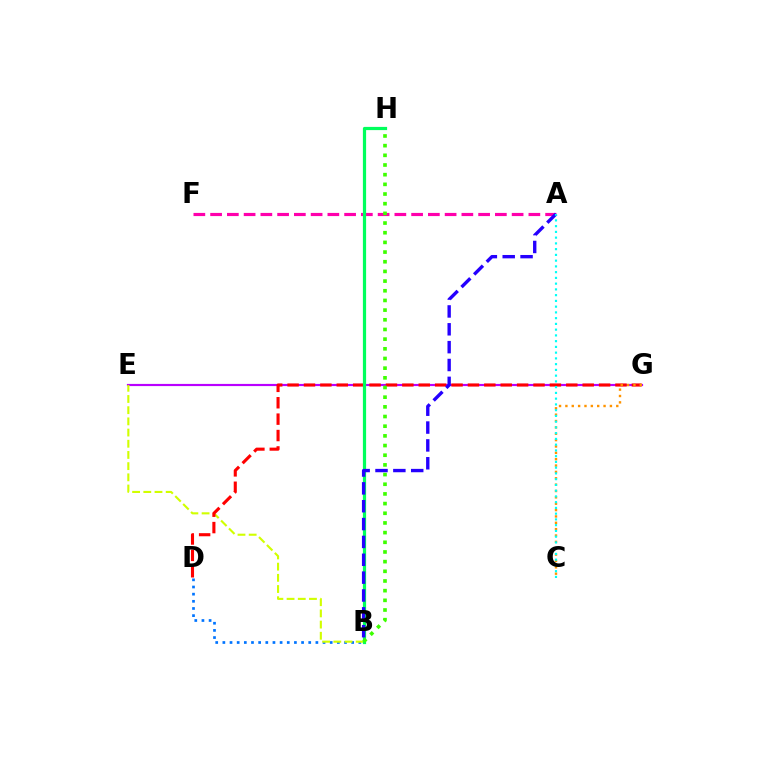{('E', 'G'): [{'color': '#b900ff', 'line_style': 'solid', 'thickness': 1.57}], ('B', 'D'): [{'color': '#0074ff', 'line_style': 'dotted', 'thickness': 1.94}], ('B', 'E'): [{'color': '#d1ff00', 'line_style': 'dashed', 'thickness': 1.52}], ('D', 'G'): [{'color': '#ff0000', 'line_style': 'dashed', 'thickness': 2.23}], ('A', 'F'): [{'color': '#ff00ac', 'line_style': 'dashed', 'thickness': 2.28}], ('B', 'H'): [{'color': '#00ff5c', 'line_style': 'solid', 'thickness': 2.31}, {'color': '#3dff00', 'line_style': 'dotted', 'thickness': 2.63}], ('A', 'B'): [{'color': '#2500ff', 'line_style': 'dashed', 'thickness': 2.43}], ('C', 'G'): [{'color': '#ff9400', 'line_style': 'dotted', 'thickness': 1.73}], ('A', 'C'): [{'color': '#00fff6', 'line_style': 'dotted', 'thickness': 1.56}]}